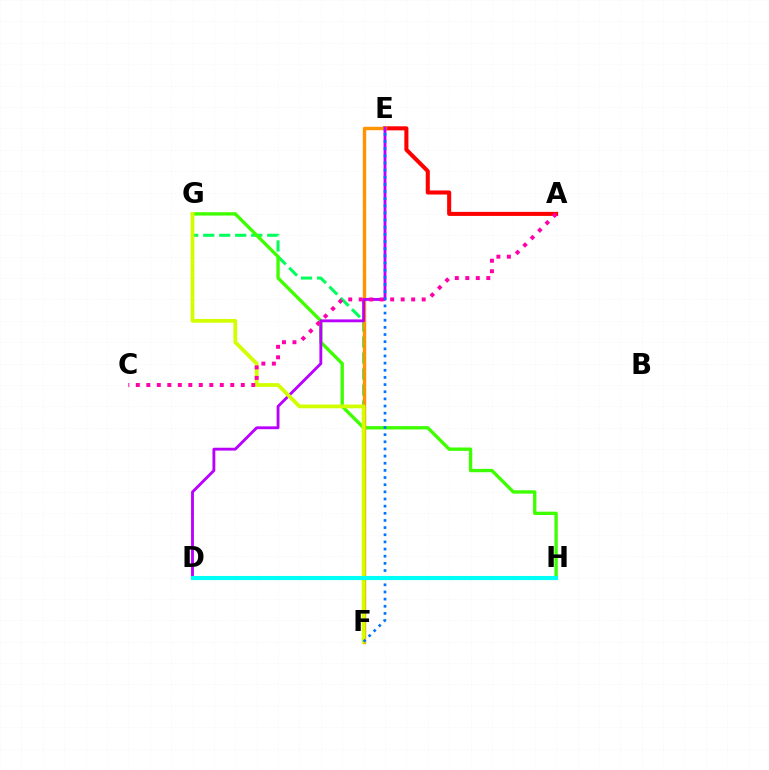{('F', 'G'): [{'color': '#00ff5c', 'line_style': 'dashed', 'thickness': 2.17}, {'color': '#d1ff00', 'line_style': 'solid', 'thickness': 2.72}], ('G', 'H'): [{'color': '#3dff00', 'line_style': 'solid', 'thickness': 2.41}], ('A', 'E'): [{'color': '#ff0000', 'line_style': 'solid', 'thickness': 2.92}], ('E', 'F'): [{'color': '#ff9400', 'line_style': 'solid', 'thickness': 2.45}, {'color': '#0074ff', 'line_style': 'dotted', 'thickness': 1.94}], ('D', 'E'): [{'color': '#b900ff', 'line_style': 'solid', 'thickness': 2.05}], ('D', 'H'): [{'color': '#2500ff', 'line_style': 'solid', 'thickness': 2.19}, {'color': '#00fff6', 'line_style': 'solid', 'thickness': 2.94}], ('A', 'C'): [{'color': '#ff00ac', 'line_style': 'dotted', 'thickness': 2.85}]}